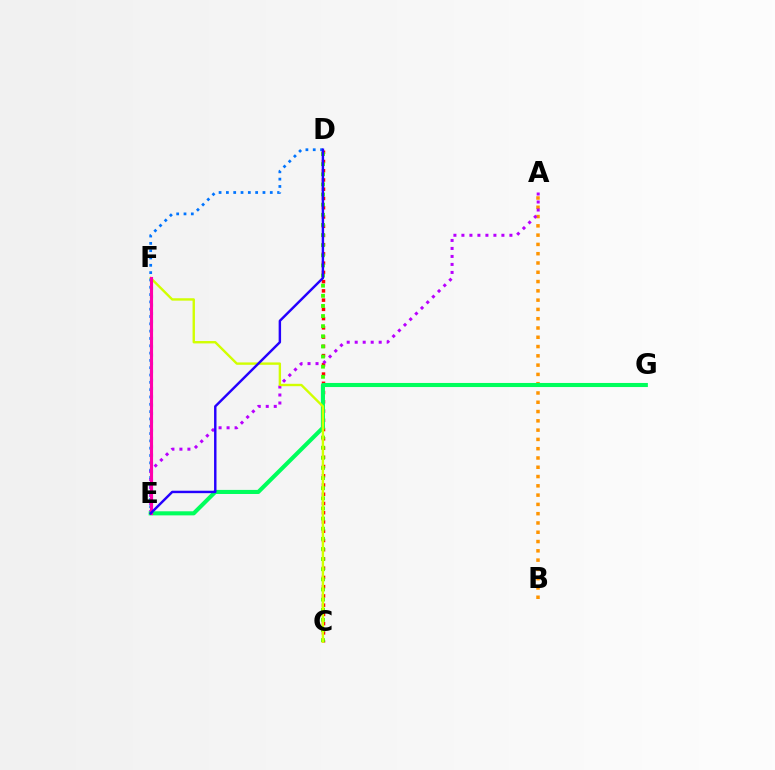{('A', 'B'): [{'color': '#ff9400', 'line_style': 'dotted', 'thickness': 2.52}], ('E', 'F'): [{'color': '#00fff6', 'line_style': 'dotted', 'thickness': 2.27}, {'color': '#ff00ac', 'line_style': 'solid', 'thickness': 2.24}], ('C', 'D'): [{'color': '#ff0000', 'line_style': 'dotted', 'thickness': 2.51}, {'color': '#3dff00', 'line_style': 'dotted', 'thickness': 2.75}], ('A', 'E'): [{'color': '#b900ff', 'line_style': 'dotted', 'thickness': 2.17}], ('E', 'G'): [{'color': '#00ff5c', 'line_style': 'solid', 'thickness': 2.94}], ('C', 'F'): [{'color': '#d1ff00', 'line_style': 'solid', 'thickness': 1.71}], ('D', 'E'): [{'color': '#0074ff', 'line_style': 'dotted', 'thickness': 1.99}, {'color': '#2500ff', 'line_style': 'solid', 'thickness': 1.76}]}